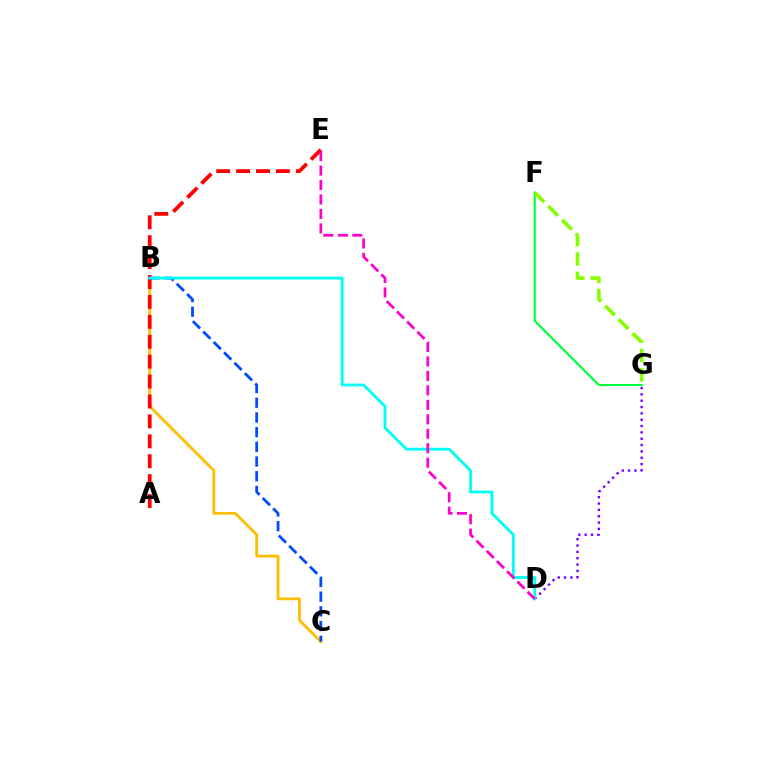{('B', 'C'): [{'color': '#ffbd00', 'line_style': 'solid', 'thickness': 2.01}, {'color': '#004bff', 'line_style': 'dashed', 'thickness': 2.0}], ('A', 'E'): [{'color': '#ff0000', 'line_style': 'dashed', 'thickness': 2.71}], ('D', 'G'): [{'color': '#7200ff', 'line_style': 'dotted', 'thickness': 1.72}], ('B', 'D'): [{'color': '#00fff6', 'line_style': 'solid', 'thickness': 2.03}], ('F', 'G'): [{'color': '#00ff39', 'line_style': 'solid', 'thickness': 1.51}, {'color': '#84ff00', 'line_style': 'dashed', 'thickness': 2.63}], ('D', 'E'): [{'color': '#ff00cf', 'line_style': 'dashed', 'thickness': 1.96}]}